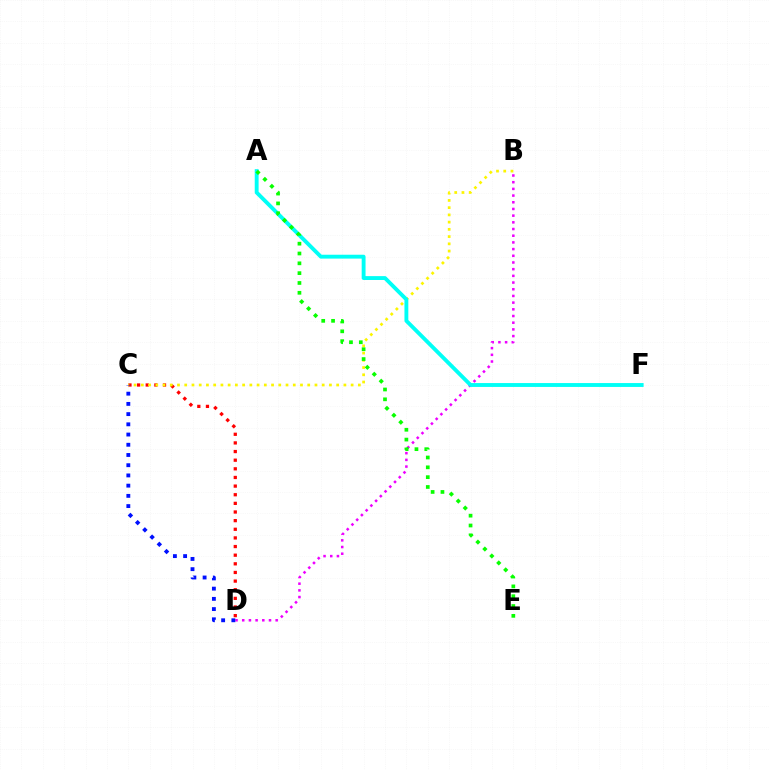{('B', 'D'): [{'color': '#ee00ff', 'line_style': 'dotted', 'thickness': 1.82}], ('C', 'D'): [{'color': '#ff0000', 'line_style': 'dotted', 'thickness': 2.35}, {'color': '#0010ff', 'line_style': 'dotted', 'thickness': 2.78}], ('B', 'C'): [{'color': '#fcf500', 'line_style': 'dotted', 'thickness': 1.97}], ('A', 'F'): [{'color': '#00fff6', 'line_style': 'solid', 'thickness': 2.79}], ('A', 'E'): [{'color': '#08ff00', 'line_style': 'dotted', 'thickness': 2.67}]}